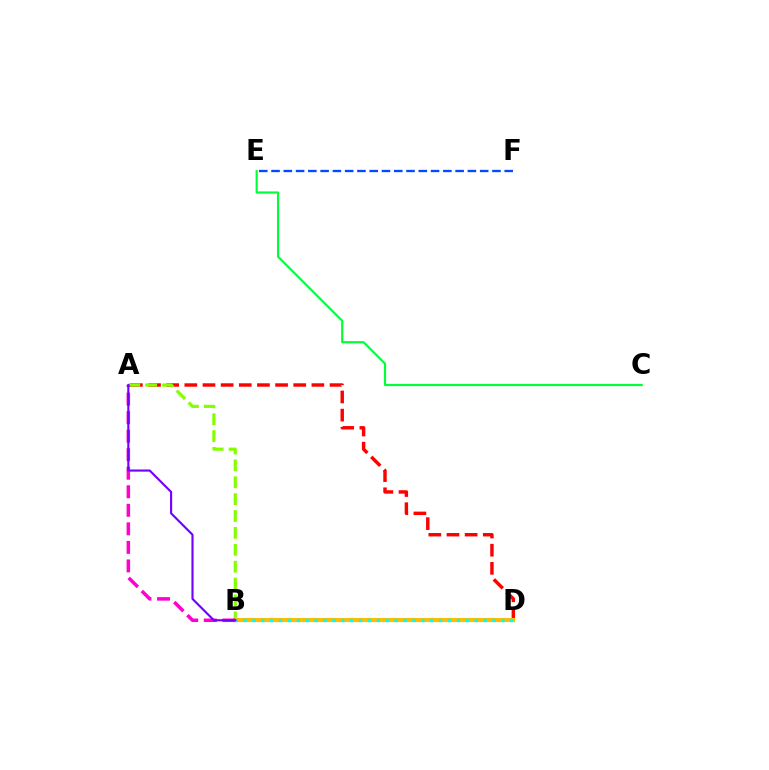{('A', 'D'): [{'color': '#ff0000', 'line_style': 'dashed', 'thickness': 2.47}], ('A', 'B'): [{'color': '#84ff00', 'line_style': 'dashed', 'thickness': 2.29}, {'color': '#ff00cf', 'line_style': 'dashed', 'thickness': 2.52}, {'color': '#7200ff', 'line_style': 'solid', 'thickness': 1.53}], ('B', 'D'): [{'color': '#ffbd00', 'line_style': 'solid', 'thickness': 2.98}, {'color': '#00fff6', 'line_style': 'dotted', 'thickness': 2.42}], ('C', 'E'): [{'color': '#00ff39', 'line_style': 'solid', 'thickness': 1.56}], ('E', 'F'): [{'color': '#004bff', 'line_style': 'dashed', 'thickness': 1.67}]}